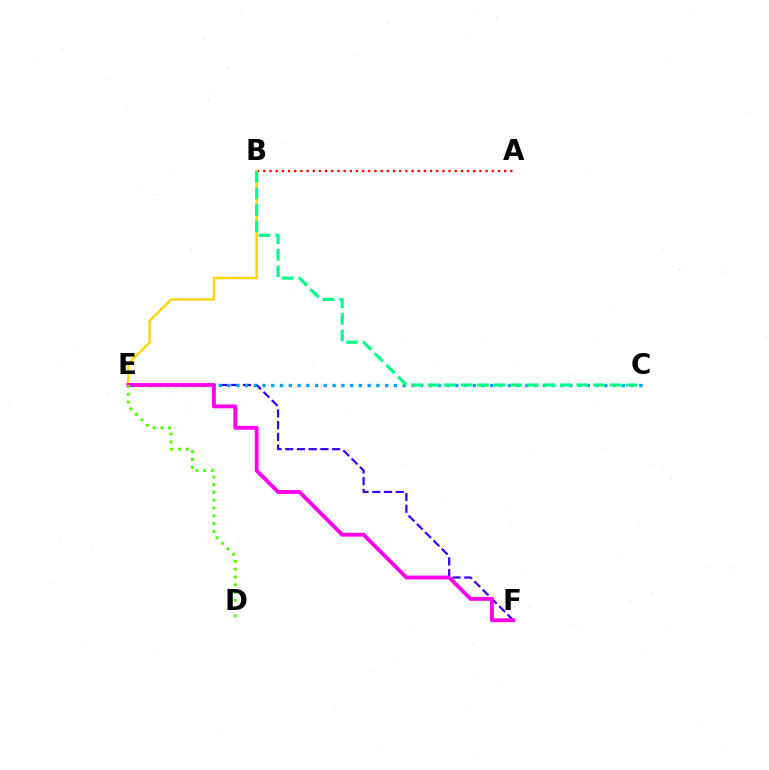{('A', 'B'): [{'color': '#ff0000', 'line_style': 'dotted', 'thickness': 1.68}], ('E', 'F'): [{'color': '#3700ff', 'line_style': 'dashed', 'thickness': 1.59}, {'color': '#ff00ed', 'line_style': 'solid', 'thickness': 2.78}], ('B', 'E'): [{'color': '#ffd500', 'line_style': 'solid', 'thickness': 1.74}], ('C', 'E'): [{'color': '#009eff', 'line_style': 'dotted', 'thickness': 2.38}], ('B', 'C'): [{'color': '#00ff86', 'line_style': 'dashed', 'thickness': 2.25}], ('D', 'E'): [{'color': '#4fff00', 'line_style': 'dotted', 'thickness': 2.11}]}